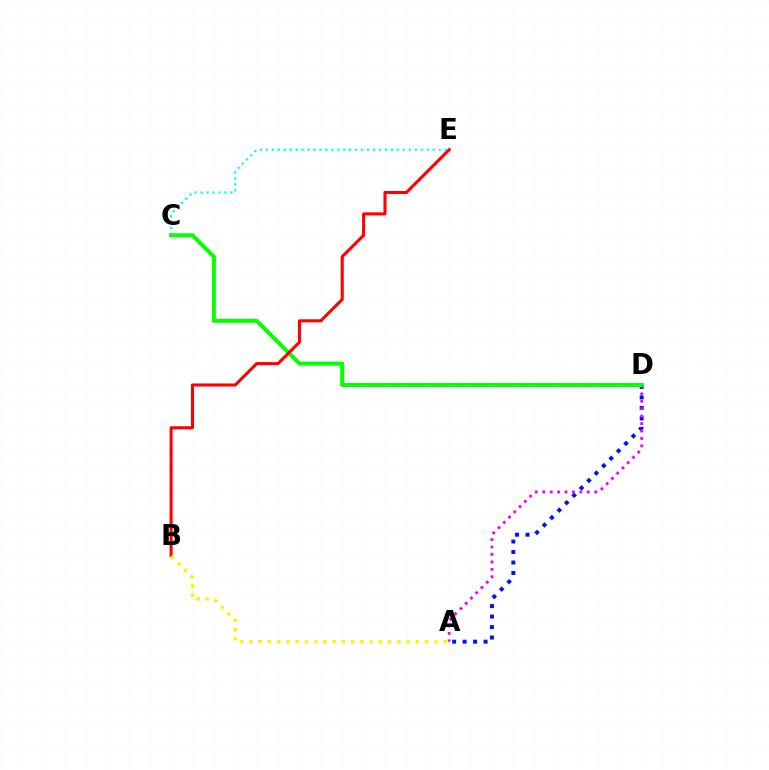{('C', 'E'): [{'color': '#00fff6', 'line_style': 'dotted', 'thickness': 1.62}], ('A', 'D'): [{'color': '#0010ff', 'line_style': 'dotted', 'thickness': 2.85}, {'color': '#ee00ff', 'line_style': 'dotted', 'thickness': 2.02}], ('C', 'D'): [{'color': '#08ff00', 'line_style': 'solid', 'thickness': 2.9}], ('B', 'E'): [{'color': '#ff0000', 'line_style': 'solid', 'thickness': 2.21}], ('A', 'B'): [{'color': '#fcf500', 'line_style': 'dotted', 'thickness': 2.51}]}